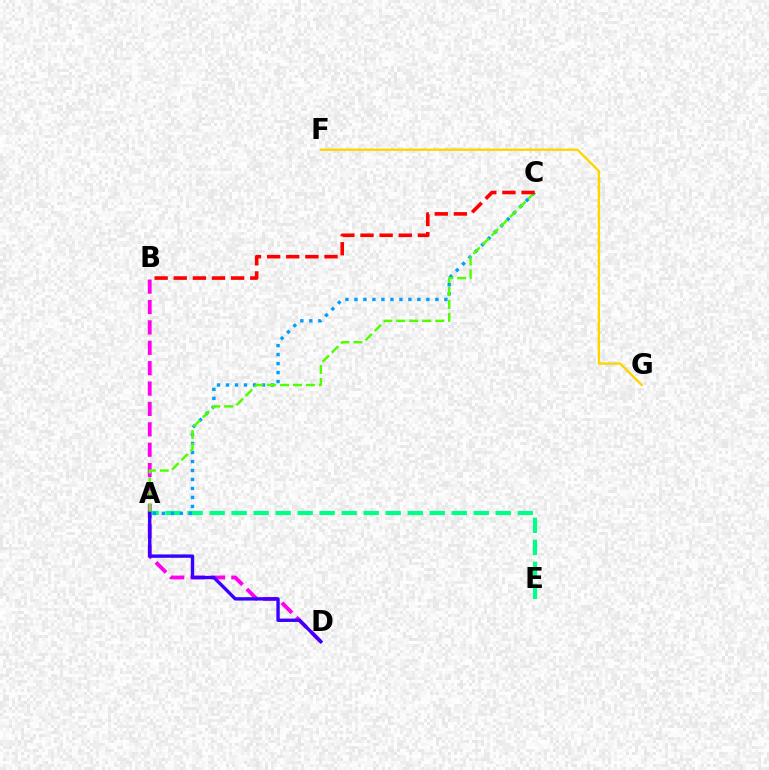{('B', 'D'): [{'color': '#ff00ed', 'line_style': 'dashed', 'thickness': 2.77}], ('A', 'E'): [{'color': '#00ff86', 'line_style': 'dashed', 'thickness': 2.99}], ('A', 'C'): [{'color': '#009eff', 'line_style': 'dotted', 'thickness': 2.44}, {'color': '#4fff00', 'line_style': 'dashed', 'thickness': 1.76}], ('B', 'C'): [{'color': '#ff0000', 'line_style': 'dashed', 'thickness': 2.6}], ('F', 'G'): [{'color': '#ffd500', 'line_style': 'solid', 'thickness': 1.7}], ('A', 'D'): [{'color': '#3700ff', 'line_style': 'solid', 'thickness': 2.42}]}